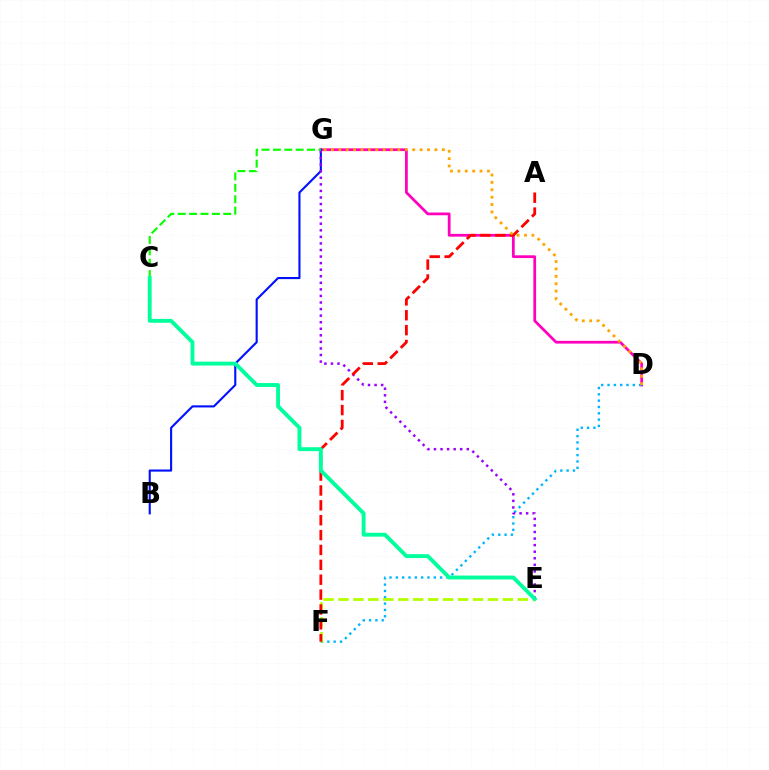{('D', 'G'): [{'color': '#ff00bd', 'line_style': 'solid', 'thickness': 1.98}, {'color': '#ffa500', 'line_style': 'dotted', 'thickness': 2.01}], ('D', 'F'): [{'color': '#00b5ff', 'line_style': 'dotted', 'thickness': 1.72}], ('E', 'F'): [{'color': '#b3ff00', 'line_style': 'dashed', 'thickness': 2.03}], ('B', 'G'): [{'color': '#0010ff', 'line_style': 'solid', 'thickness': 1.51}], ('E', 'G'): [{'color': '#9b00ff', 'line_style': 'dotted', 'thickness': 1.78}], ('C', 'G'): [{'color': '#08ff00', 'line_style': 'dashed', 'thickness': 1.55}], ('A', 'F'): [{'color': '#ff0000', 'line_style': 'dashed', 'thickness': 2.02}], ('C', 'E'): [{'color': '#00ff9d', 'line_style': 'solid', 'thickness': 2.79}]}